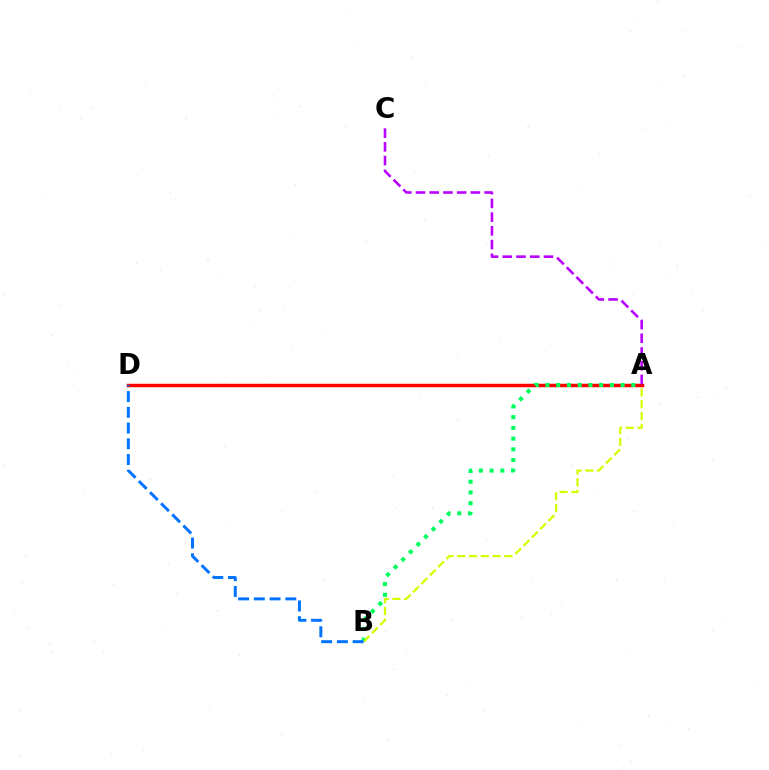{('A', 'D'): [{'color': '#ff0000', 'line_style': 'solid', 'thickness': 2.5}], ('A', 'B'): [{'color': '#00ff5c', 'line_style': 'dotted', 'thickness': 2.92}, {'color': '#d1ff00', 'line_style': 'dashed', 'thickness': 1.6}], ('A', 'C'): [{'color': '#b900ff', 'line_style': 'dashed', 'thickness': 1.86}], ('B', 'D'): [{'color': '#0074ff', 'line_style': 'dashed', 'thickness': 2.14}]}